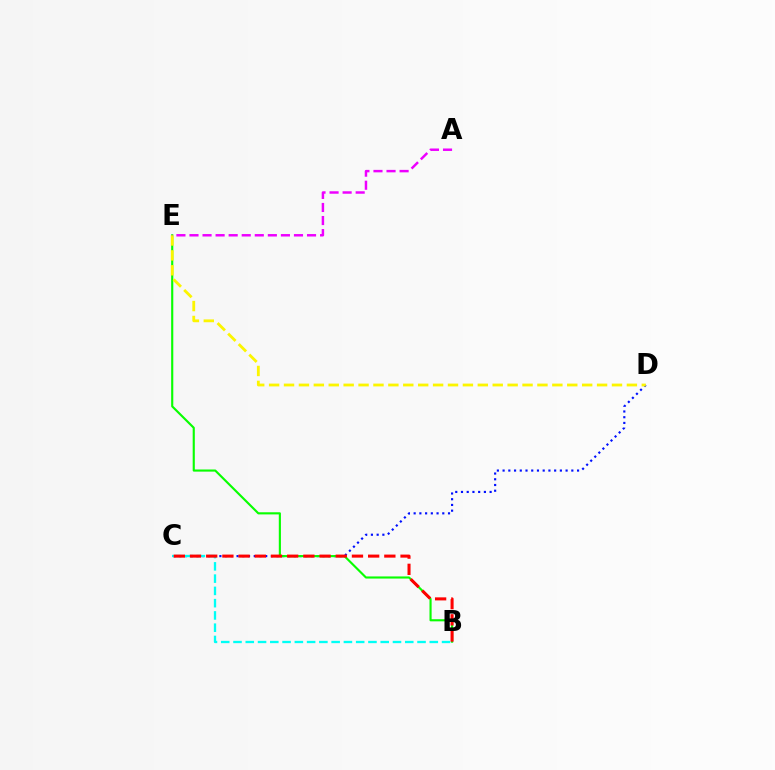{('C', 'D'): [{'color': '#0010ff', 'line_style': 'dotted', 'thickness': 1.56}], ('B', 'E'): [{'color': '#08ff00', 'line_style': 'solid', 'thickness': 1.54}], ('D', 'E'): [{'color': '#fcf500', 'line_style': 'dashed', 'thickness': 2.03}], ('A', 'E'): [{'color': '#ee00ff', 'line_style': 'dashed', 'thickness': 1.77}], ('B', 'C'): [{'color': '#00fff6', 'line_style': 'dashed', 'thickness': 1.67}, {'color': '#ff0000', 'line_style': 'dashed', 'thickness': 2.2}]}